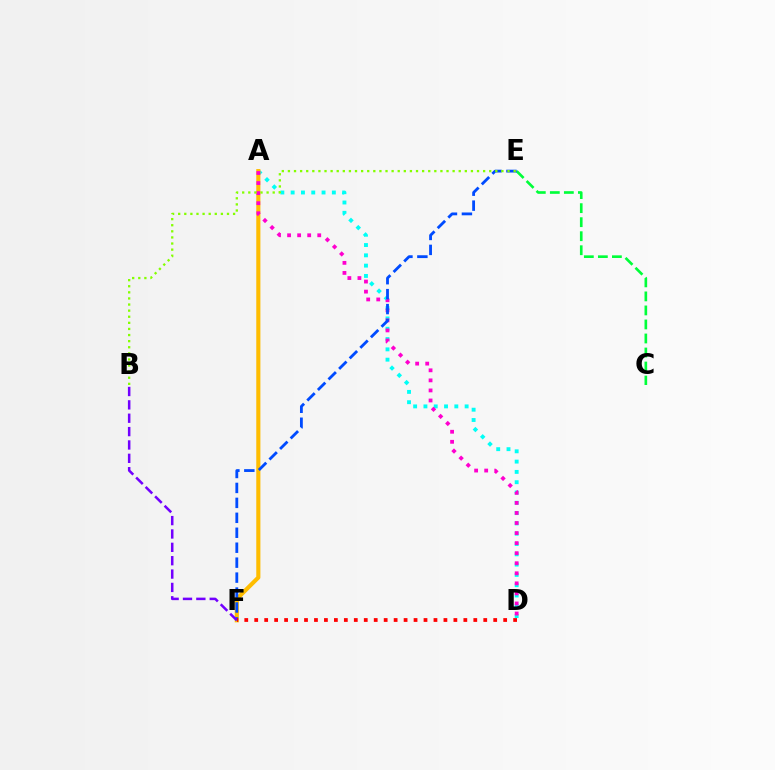{('A', 'D'): [{'color': '#00fff6', 'line_style': 'dotted', 'thickness': 2.8}, {'color': '#ff00cf', 'line_style': 'dotted', 'thickness': 2.73}], ('C', 'E'): [{'color': '#00ff39', 'line_style': 'dashed', 'thickness': 1.91}], ('A', 'F'): [{'color': '#ffbd00', 'line_style': 'solid', 'thickness': 2.97}], ('E', 'F'): [{'color': '#004bff', 'line_style': 'dashed', 'thickness': 2.03}], ('B', 'F'): [{'color': '#7200ff', 'line_style': 'dashed', 'thickness': 1.82}], ('B', 'E'): [{'color': '#84ff00', 'line_style': 'dotted', 'thickness': 1.66}], ('D', 'F'): [{'color': '#ff0000', 'line_style': 'dotted', 'thickness': 2.71}]}